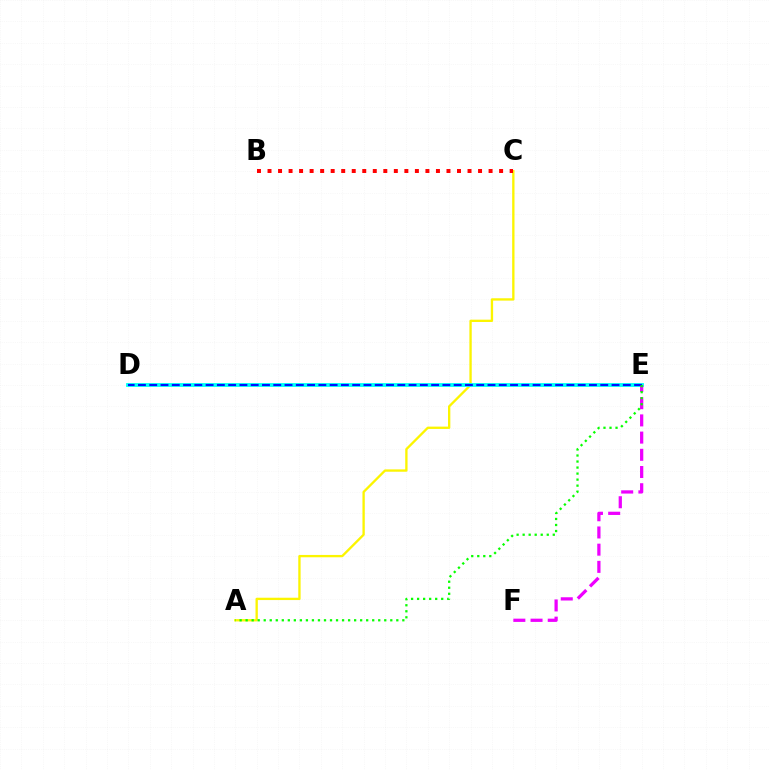{('A', 'C'): [{'color': '#fcf500', 'line_style': 'solid', 'thickness': 1.68}], ('D', 'E'): [{'color': '#00fff6', 'line_style': 'solid', 'thickness': 2.75}, {'color': '#0010ff', 'line_style': 'dashed', 'thickness': 1.53}], ('B', 'C'): [{'color': '#ff0000', 'line_style': 'dotted', 'thickness': 2.86}], ('E', 'F'): [{'color': '#ee00ff', 'line_style': 'dashed', 'thickness': 2.34}], ('A', 'E'): [{'color': '#08ff00', 'line_style': 'dotted', 'thickness': 1.64}]}